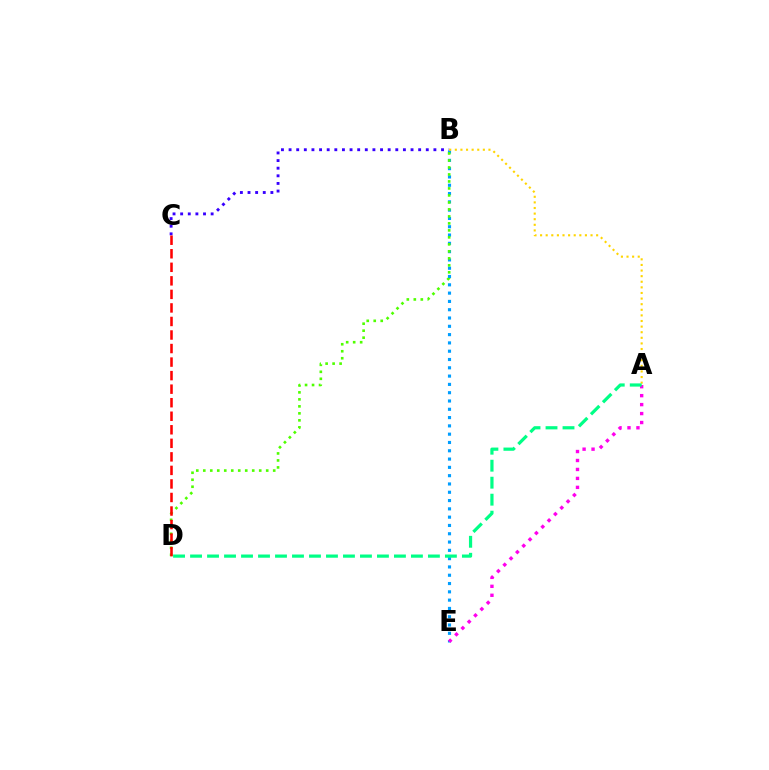{('B', 'C'): [{'color': '#3700ff', 'line_style': 'dotted', 'thickness': 2.07}], ('B', 'E'): [{'color': '#009eff', 'line_style': 'dotted', 'thickness': 2.25}], ('B', 'D'): [{'color': '#4fff00', 'line_style': 'dotted', 'thickness': 1.9}], ('C', 'D'): [{'color': '#ff0000', 'line_style': 'dashed', 'thickness': 1.84}], ('A', 'B'): [{'color': '#ffd500', 'line_style': 'dotted', 'thickness': 1.52}], ('A', 'E'): [{'color': '#ff00ed', 'line_style': 'dotted', 'thickness': 2.43}], ('A', 'D'): [{'color': '#00ff86', 'line_style': 'dashed', 'thickness': 2.31}]}